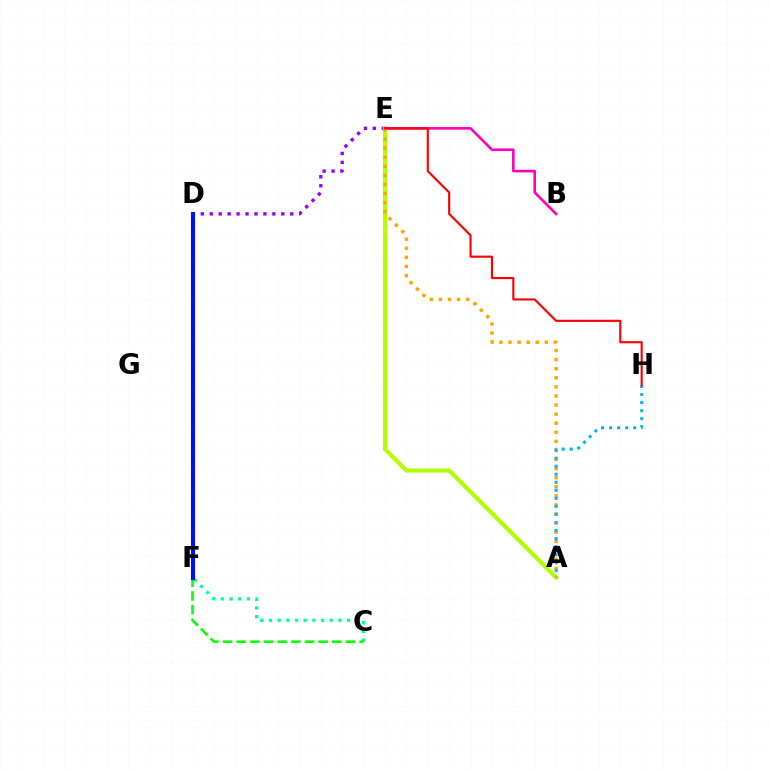{('D', 'E'): [{'color': '#9b00ff', 'line_style': 'dotted', 'thickness': 2.43}], ('A', 'E'): [{'color': '#b3ff00', 'line_style': 'solid', 'thickness': 2.97}, {'color': '#ffa500', 'line_style': 'dotted', 'thickness': 2.47}], ('B', 'E'): [{'color': '#ff00bd', 'line_style': 'solid', 'thickness': 1.88}], ('C', 'F'): [{'color': '#00ff9d', 'line_style': 'dotted', 'thickness': 2.36}, {'color': '#08ff00', 'line_style': 'dashed', 'thickness': 1.85}], ('A', 'H'): [{'color': '#00b5ff', 'line_style': 'dotted', 'thickness': 2.18}], ('E', 'H'): [{'color': '#ff0000', 'line_style': 'solid', 'thickness': 1.54}], ('D', 'F'): [{'color': '#0010ff', 'line_style': 'solid', 'thickness': 2.93}]}